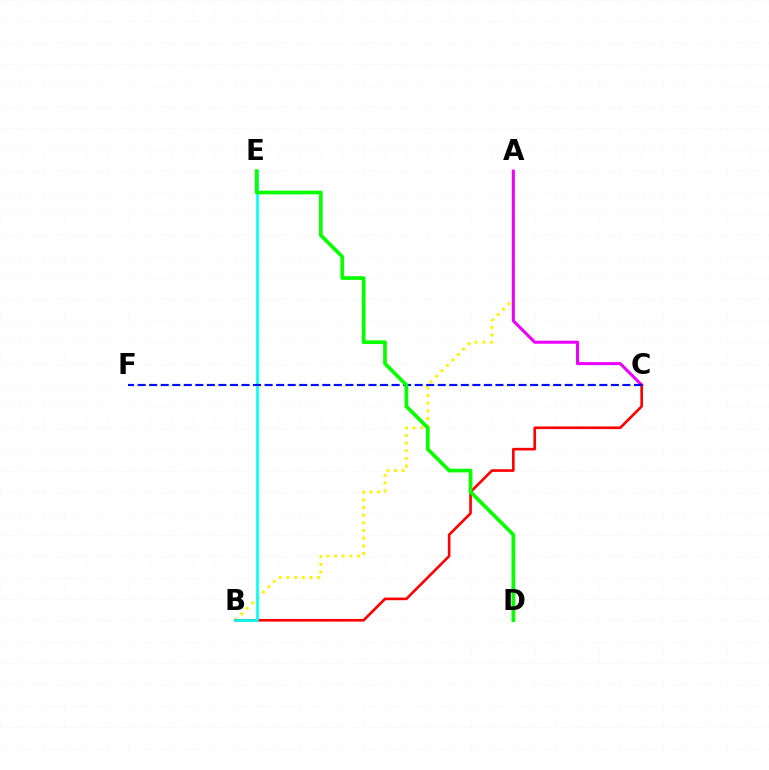{('A', 'B'): [{'color': '#fcf500', 'line_style': 'dotted', 'thickness': 2.08}], ('A', 'C'): [{'color': '#ee00ff', 'line_style': 'solid', 'thickness': 2.19}], ('B', 'C'): [{'color': '#ff0000', 'line_style': 'solid', 'thickness': 1.89}], ('B', 'E'): [{'color': '#00fff6', 'line_style': 'solid', 'thickness': 1.93}], ('C', 'F'): [{'color': '#0010ff', 'line_style': 'dashed', 'thickness': 1.57}], ('D', 'E'): [{'color': '#08ff00', 'line_style': 'solid', 'thickness': 2.66}]}